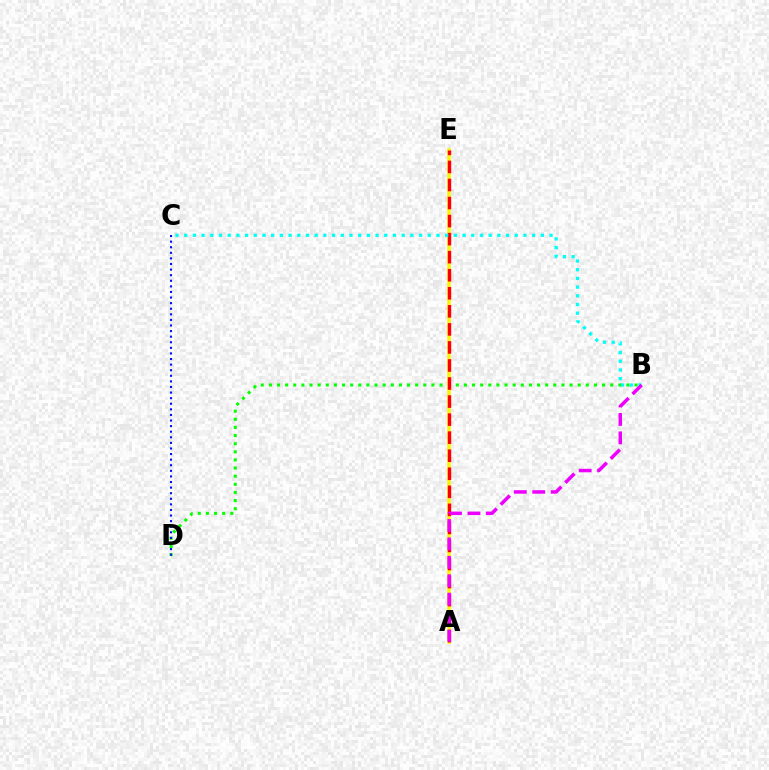{('B', 'D'): [{'color': '#08ff00', 'line_style': 'dotted', 'thickness': 2.21}], ('C', 'D'): [{'color': '#0010ff', 'line_style': 'dotted', 'thickness': 1.52}], ('A', 'E'): [{'color': '#fcf500', 'line_style': 'solid', 'thickness': 2.52}, {'color': '#ff0000', 'line_style': 'dashed', 'thickness': 2.45}], ('B', 'C'): [{'color': '#00fff6', 'line_style': 'dotted', 'thickness': 2.36}], ('A', 'B'): [{'color': '#ee00ff', 'line_style': 'dashed', 'thickness': 2.5}]}